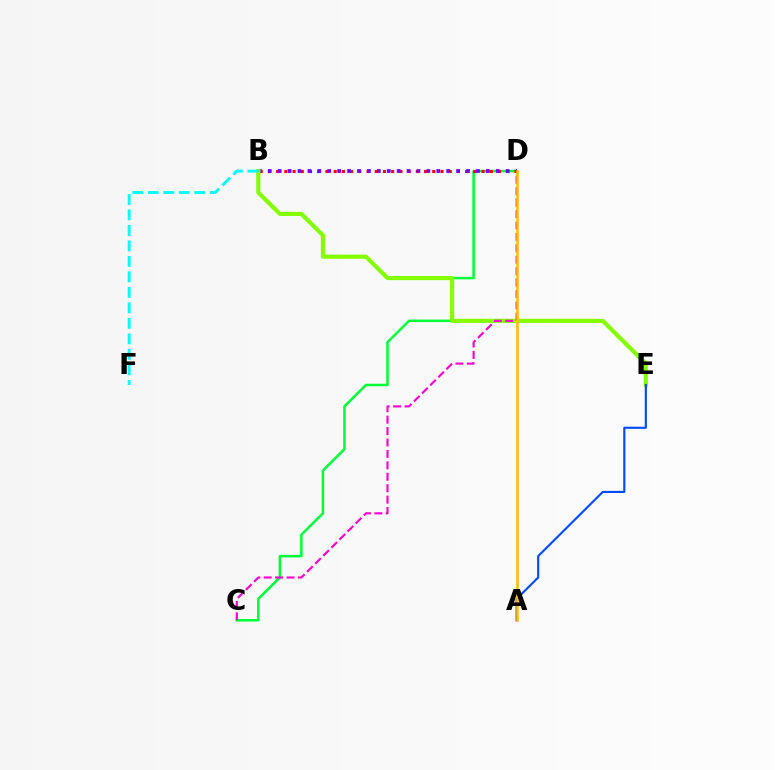{('C', 'D'): [{'color': '#00ff39', 'line_style': 'solid', 'thickness': 1.82}, {'color': '#ff00cf', 'line_style': 'dashed', 'thickness': 1.55}], ('B', 'D'): [{'color': '#ff0000', 'line_style': 'dotted', 'thickness': 2.23}, {'color': '#7200ff', 'line_style': 'dotted', 'thickness': 2.69}], ('B', 'E'): [{'color': '#84ff00', 'line_style': 'solid', 'thickness': 2.98}], ('A', 'E'): [{'color': '#004bff', 'line_style': 'solid', 'thickness': 1.54}], ('A', 'D'): [{'color': '#ffbd00', 'line_style': 'solid', 'thickness': 1.86}], ('B', 'F'): [{'color': '#00fff6', 'line_style': 'dashed', 'thickness': 2.11}]}